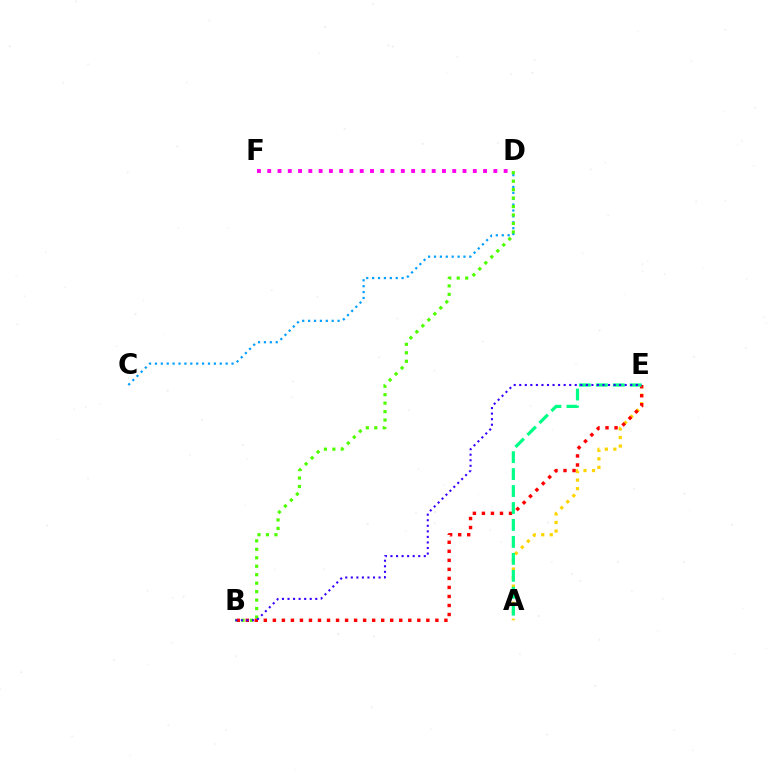{('A', 'E'): [{'color': '#ffd500', 'line_style': 'dotted', 'thickness': 2.32}, {'color': '#00ff86', 'line_style': 'dashed', 'thickness': 2.3}], ('B', 'E'): [{'color': '#ff0000', 'line_style': 'dotted', 'thickness': 2.45}, {'color': '#3700ff', 'line_style': 'dotted', 'thickness': 1.51}], ('C', 'D'): [{'color': '#009eff', 'line_style': 'dotted', 'thickness': 1.6}], ('B', 'D'): [{'color': '#4fff00', 'line_style': 'dotted', 'thickness': 2.3}], ('D', 'F'): [{'color': '#ff00ed', 'line_style': 'dotted', 'thickness': 2.79}]}